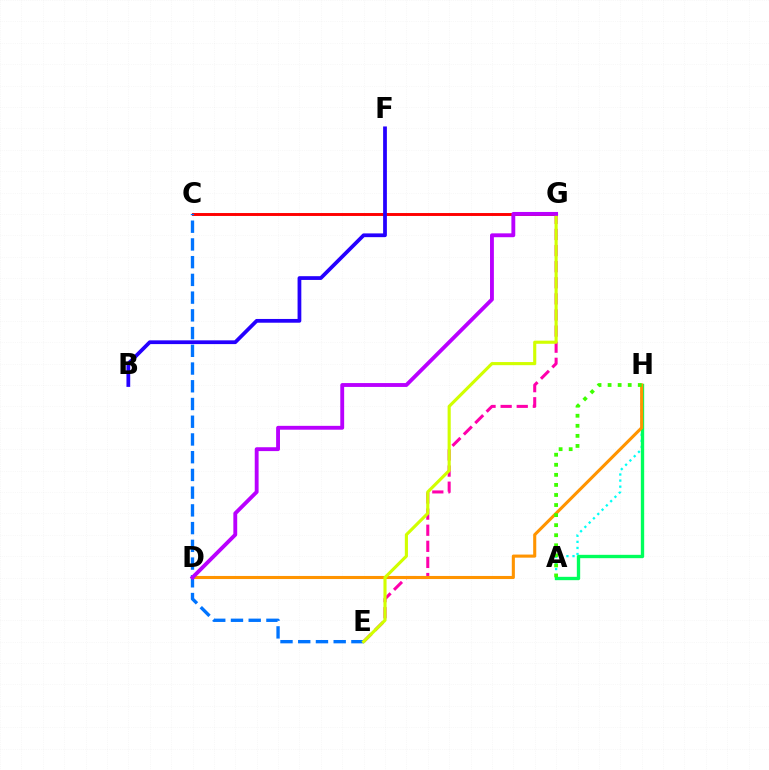{('A', 'H'): [{'color': '#00fff6', 'line_style': 'dotted', 'thickness': 1.65}, {'color': '#00ff5c', 'line_style': 'solid', 'thickness': 2.41}, {'color': '#3dff00', 'line_style': 'dotted', 'thickness': 2.73}], ('C', 'G'): [{'color': '#ff0000', 'line_style': 'solid', 'thickness': 2.1}], ('E', 'G'): [{'color': '#ff00ac', 'line_style': 'dashed', 'thickness': 2.19}, {'color': '#d1ff00', 'line_style': 'solid', 'thickness': 2.25}], ('D', 'H'): [{'color': '#ff9400', 'line_style': 'solid', 'thickness': 2.22}], ('C', 'E'): [{'color': '#0074ff', 'line_style': 'dashed', 'thickness': 2.41}], ('B', 'F'): [{'color': '#2500ff', 'line_style': 'solid', 'thickness': 2.7}], ('D', 'G'): [{'color': '#b900ff', 'line_style': 'solid', 'thickness': 2.78}]}